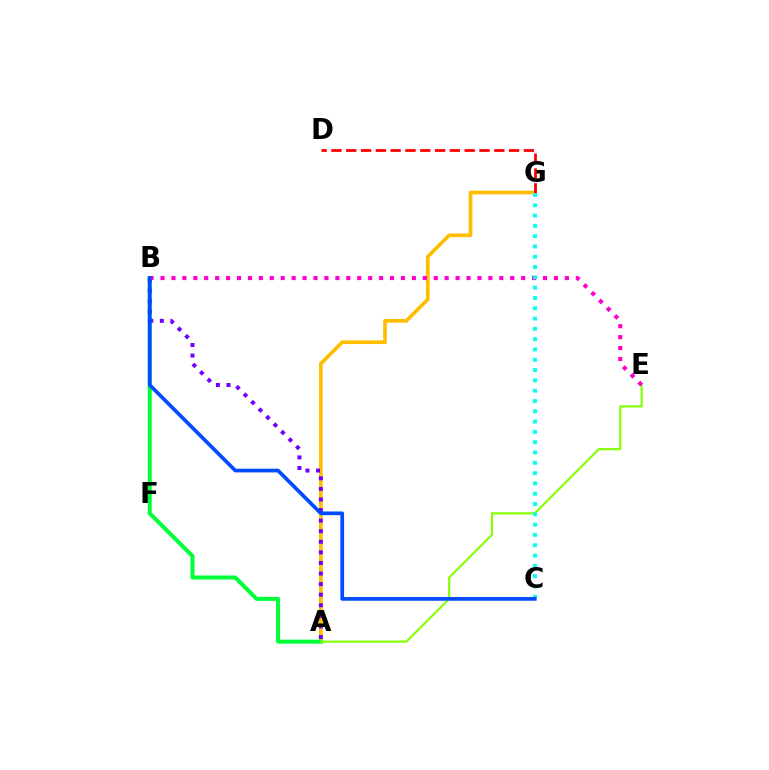{('A', 'G'): [{'color': '#ffbd00', 'line_style': 'solid', 'thickness': 2.64}], ('A', 'B'): [{'color': '#00ff39', 'line_style': 'solid', 'thickness': 2.89}, {'color': '#7200ff', 'line_style': 'dotted', 'thickness': 2.87}], ('A', 'E'): [{'color': '#84ff00', 'line_style': 'solid', 'thickness': 1.54}], ('D', 'G'): [{'color': '#ff0000', 'line_style': 'dashed', 'thickness': 2.01}], ('B', 'E'): [{'color': '#ff00cf', 'line_style': 'dotted', 'thickness': 2.97}], ('C', 'G'): [{'color': '#00fff6', 'line_style': 'dotted', 'thickness': 2.8}], ('B', 'C'): [{'color': '#004bff', 'line_style': 'solid', 'thickness': 2.67}]}